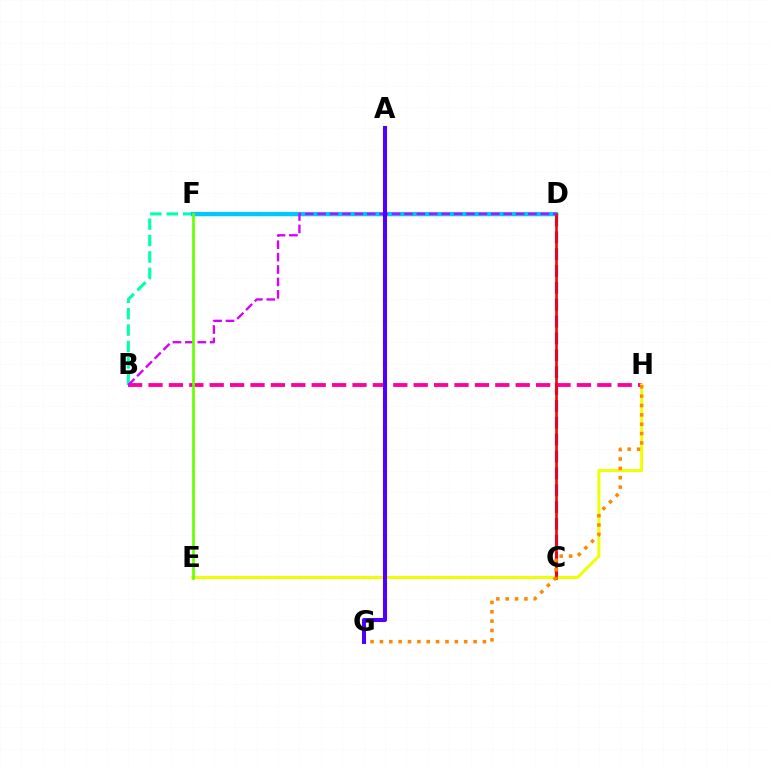{('C', 'D'): [{'color': '#003fff', 'line_style': 'dashed', 'thickness': 2.29}, {'color': '#ff0000', 'line_style': 'solid', 'thickness': 1.89}], ('B', 'H'): [{'color': '#ff00a0', 'line_style': 'dashed', 'thickness': 2.77}], ('B', 'D'): [{'color': '#00ffaf', 'line_style': 'dashed', 'thickness': 2.23}, {'color': '#d600ff', 'line_style': 'dashed', 'thickness': 1.69}], ('E', 'H'): [{'color': '#eeff00', 'line_style': 'solid', 'thickness': 2.14}], ('D', 'F'): [{'color': '#00ff27', 'line_style': 'solid', 'thickness': 2.5}, {'color': '#00c7ff', 'line_style': 'solid', 'thickness': 2.96}], ('G', 'H'): [{'color': '#ff8800', 'line_style': 'dotted', 'thickness': 2.54}], ('E', 'F'): [{'color': '#66ff00', 'line_style': 'solid', 'thickness': 1.92}], ('A', 'G'): [{'color': '#4f00ff', 'line_style': 'solid', 'thickness': 2.92}]}